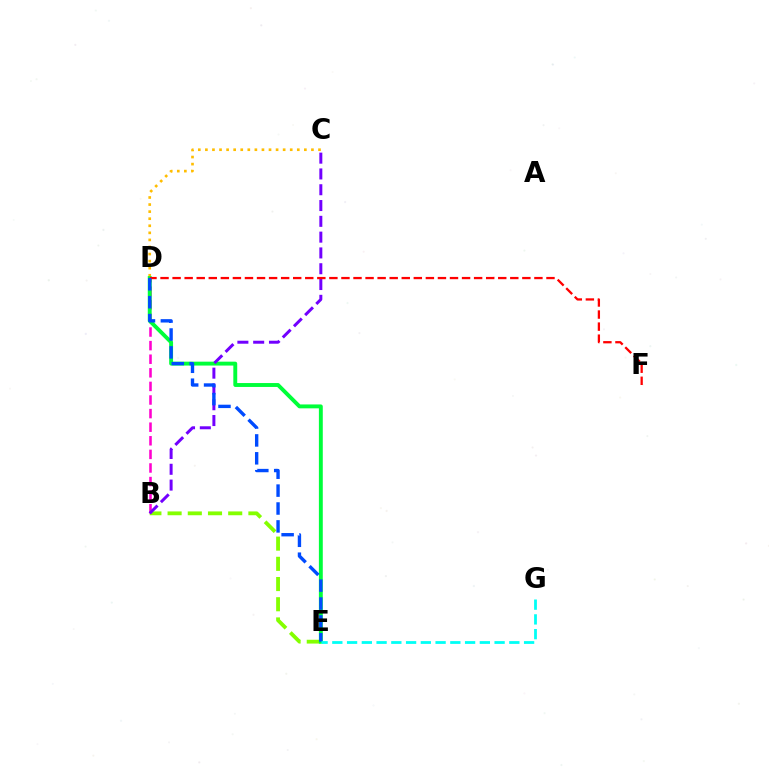{('B', 'E'): [{'color': '#84ff00', 'line_style': 'dashed', 'thickness': 2.74}], ('B', 'D'): [{'color': '#ff00cf', 'line_style': 'dashed', 'thickness': 1.85}], ('C', 'D'): [{'color': '#ffbd00', 'line_style': 'dotted', 'thickness': 1.92}], ('D', 'E'): [{'color': '#00ff39', 'line_style': 'solid', 'thickness': 2.81}, {'color': '#004bff', 'line_style': 'dashed', 'thickness': 2.43}], ('B', 'C'): [{'color': '#7200ff', 'line_style': 'dashed', 'thickness': 2.15}], ('D', 'F'): [{'color': '#ff0000', 'line_style': 'dashed', 'thickness': 1.64}], ('E', 'G'): [{'color': '#00fff6', 'line_style': 'dashed', 'thickness': 2.0}]}